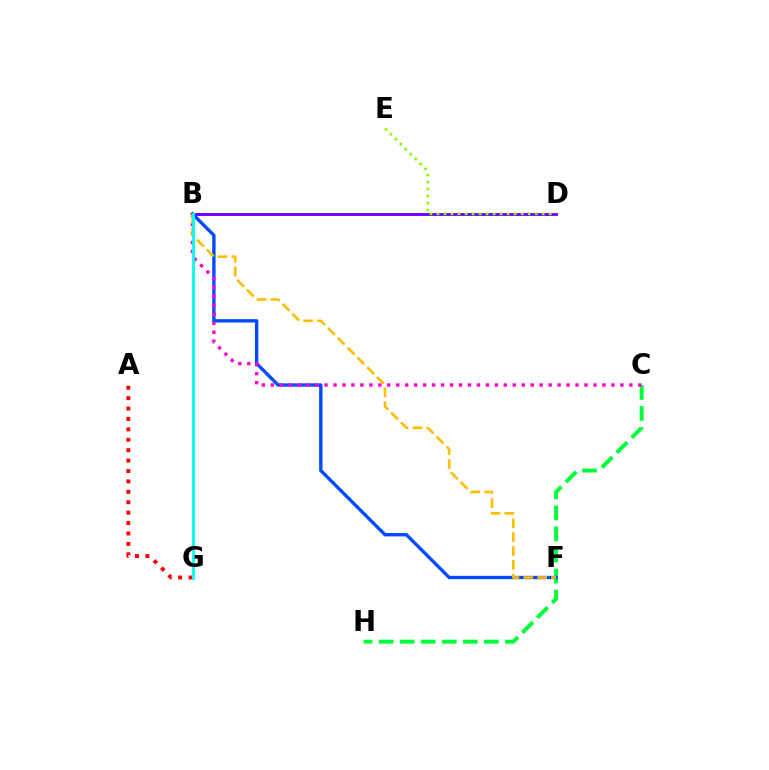{('B', 'D'): [{'color': '#7200ff', 'line_style': 'solid', 'thickness': 2.1}], ('D', 'E'): [{'color': '#84ff00', 'line_style': 'dotted', 'thickness': 1.91}], ('C', 'H'): [{'color': '#00ff39', 'line_style': 'dashed', 'thickness': 2.86}], ('B', 'F'): [{'color': '#004bff', 'line_style': 'solid', 'thickness': 2.42}, {'color': '#ffbd00', 'line_style': 'dashed', 'thickness': 1.88}], ('B', 'C'): [{'color': '#ff00cf', 'line_style': 'dotted', 'thickness': 2.44}], ('A', 'G'): [{'color': '#ff0000', 'line_style': 'dotted', 'thickness': 2.83}], ('B', 'G'): [{'color': '#00fff6', 'line_style': 'solid', 'thickness': 2.01}]}